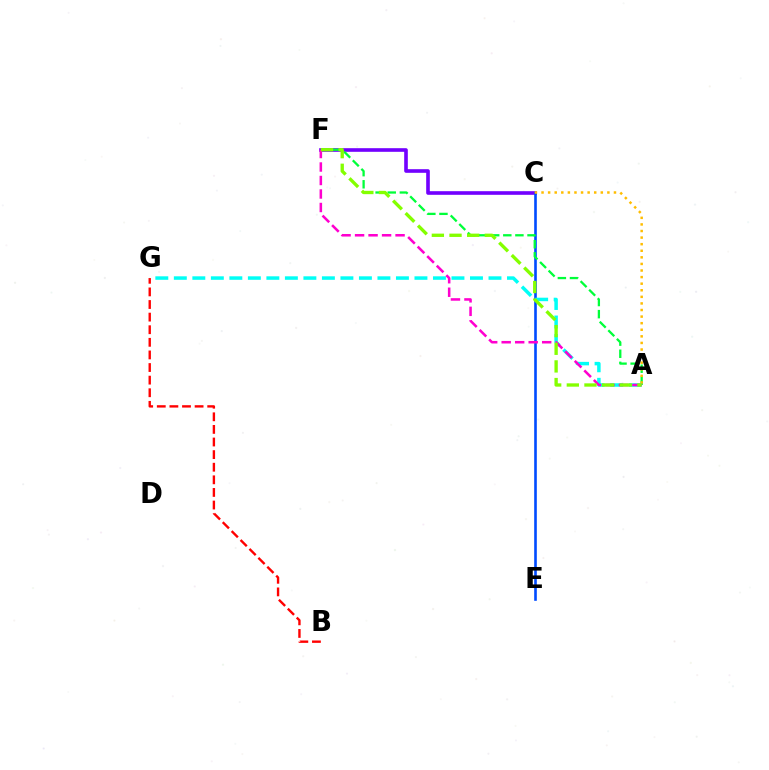{('C', 'F'): [{'color': '#7200ff', 'line_style': 'solid', 'thickness': 2.61}], ('B', 'G'): [{'color': '#ff0000', 'line_style': 'dashed', 'thickness': 1.71}], ('C', 'E'): [{'color': '#004bff', 'line_style': 'solid', 'thickness': 1.89}], ('A', 'F'): [{'color': '#00ff39', 'line_style': 'dashed', 'thickness': 1.65}, {'color': '#ff00cf', 'line_style': 'dashed', 'thickness': 1.83}, {'color': '#84ff00', 'line_style': 'dashed', 'thickness': 2.4}], ('A', 'G'): [{'color': '#00fff6', 'line_style': 'dashed', 'thickness': 2.51}], ('A', 'C'): [{'color': '#ffbd00', 'line_style': 'dotted', 'thickness': 1.79}]}